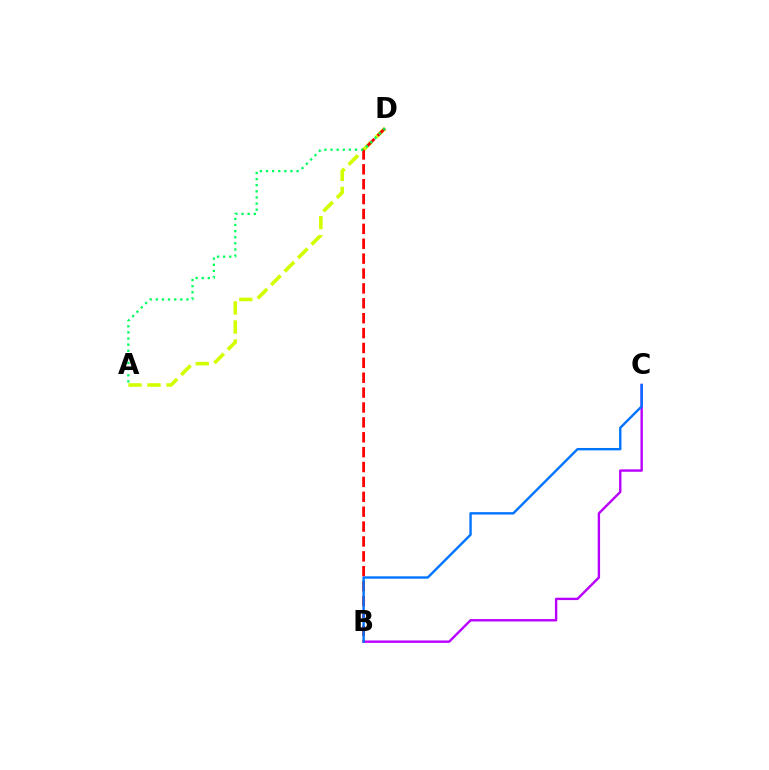{('B', 'C'): [{'color': '#b900ff', 'line_style': 'solid', 'thickness': 1.72}, {'color': '#0074ff', 'line_style': 'solid', 'thickness': 1.72}], ('A', 'D'): [{'color': '#d1ff00', 'line_style': 'dashed', 'thickness': 2.59}, {'color': '#00ff5c', 'line_style': 'dotted', 'thickness': 1.66}], ('B', 'D'): [{'color': '#ff0000', 'line_style': 'dashed', 'thickness': 2.02}]}